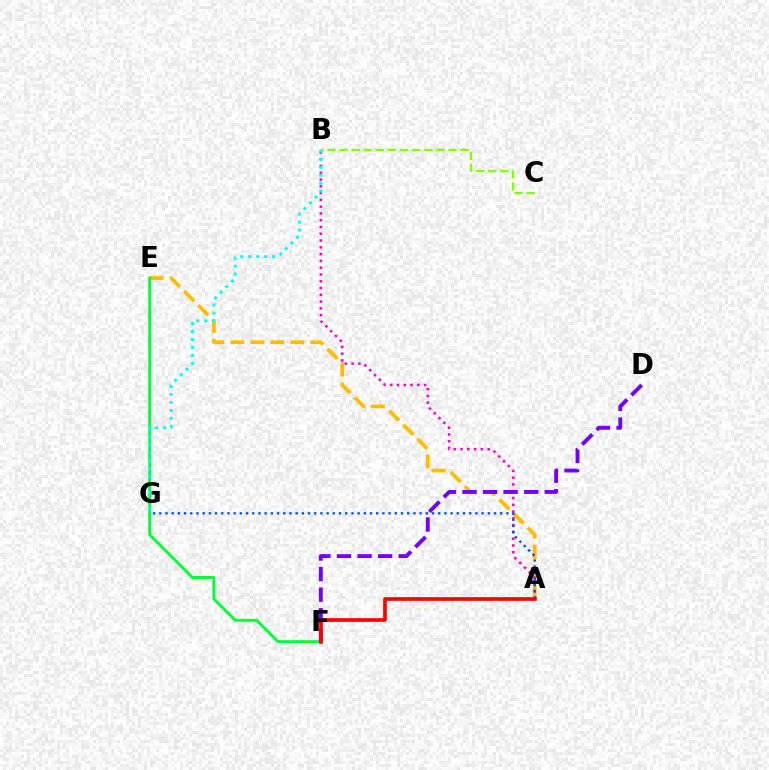{('A', 'E'): [{'color': '#ffbd00', 'line_style': 'dashed', 'thickness': 2.71}], ('B', 'C'): [{'color': '#84ff00', 'line_style': 'dashed', 'thickness': 1.65}], ('A', 'B'): [{'color': '#ff00cf', 'line_style': 'dotted', 'thickness': 1.84}], ('E', 'F'): [{'color': '#00ff39', 'line_style': 'solid', 'thickness': 2.1}], ('A', 'G'): [{'color': '#004bff', 'line_style': 'dotted', 'thickness': 1.68}], ('D', 'F'): [{'color': '#7200ff', 'line_style': 'dashed', 'thickness': 2.8}], ('B', 'G'): [{'color': '#00fff6', 'line_style': 'dotted', 'thickness': 2.17}], ('A', 'F'): [{'color': '#ff0000', 'line_style': 'solid', 'thickness': 2.63}]}